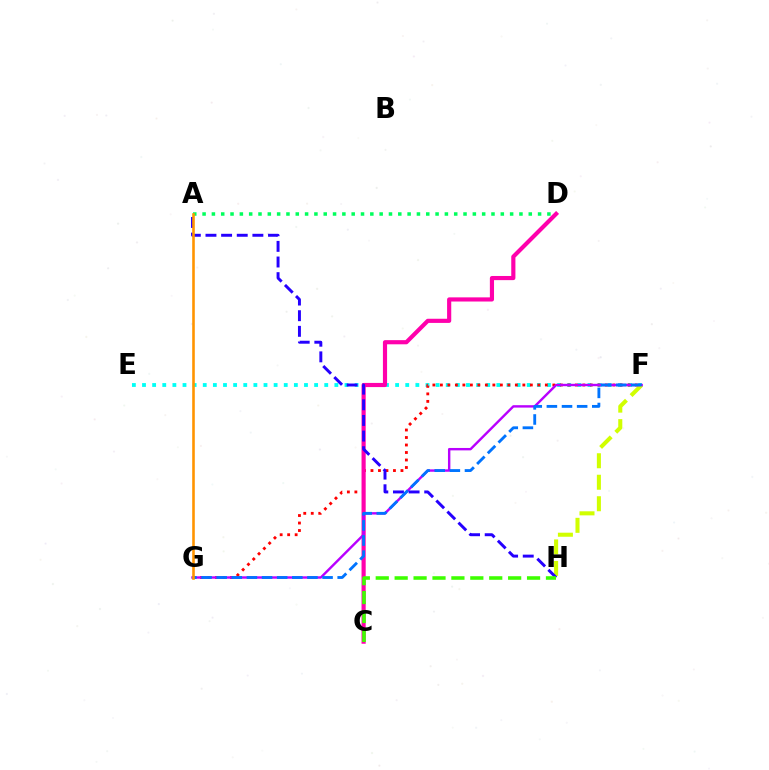{('E', 'F'): [{'color': '#00fff6', 'line_style': 'dotted', 'thickness': 2.75}], ('F', 'H'): [{'color': '#d1ff00', 'line_style': 'dashed', 'thickness': 2.92}], ('F', 'G'): [{'color': '#ff0000', 'line_style': 'dotted', 'thickness': 2.04}, {'color': '#b900ff', 'line_style': 'solid', 'thickness': 1.73}, {'color': '#0074ff', 'line_style': 'dashed', 'thickness': 2.05}], ('C', 'D'): [{'color': '#ff00ac', 'line_style': 'solid', 'thickness': 2.99}], ('A', 'D'): [{'color': '#00ff5c', 'line_style': 'dotted', 'thickness': 2.53}], ('A', 'H'): [{'color': '#2500ff', 'line_style': 'dashed', 'thickness': 2.12}], ('A', 'G'): [{'color': '#ff9400', 'line_style': 'solid', 'thickness': 1.88}], ('C', 'H'): [{'color': '#3dff00', 'line_style': 'dashed', 'thickness': 2.57}]}